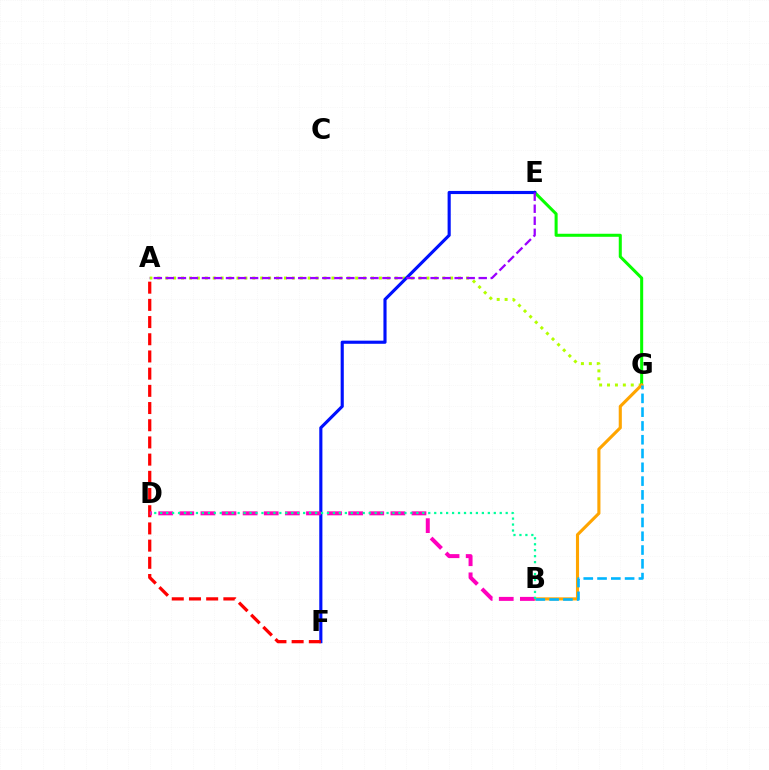{('A', 'G'): [{'color': '#b3ff00', 'line_style': 'dotted', 'thickness': 2.15}], ('E', 'G'): [{'color': '#08ff00', 'line_style': 'solid', 'thickness': 2.19}], ('B', 'G'): [{'color': '#ffa500', 'line_style': 'solid', 'thickness': 2.24}, {'color': '#00b5ff', 'line_style': 'dashed', 'thickness': 1.87}], ('E', 'F'): [{'color': '#0010ff', 'line_style': 'solid', 'thickness': 2.25}], ('A', 'F'): [{'color': '#ff0000', 'line_style': 'dashed', 'thickness': 2.34}], ('A', 'E'): [{'color': '#9b00ff', 'line_style': 'dashed', 'thickness': 1.63}], ('B', 'D'): [{'color': '#ff00bd', 'line_style': 'dashed', 'thickness': 2.87}, {'color': '#00ff9d', 'line_style': 'dotted', 'thickness': 1.62}]}